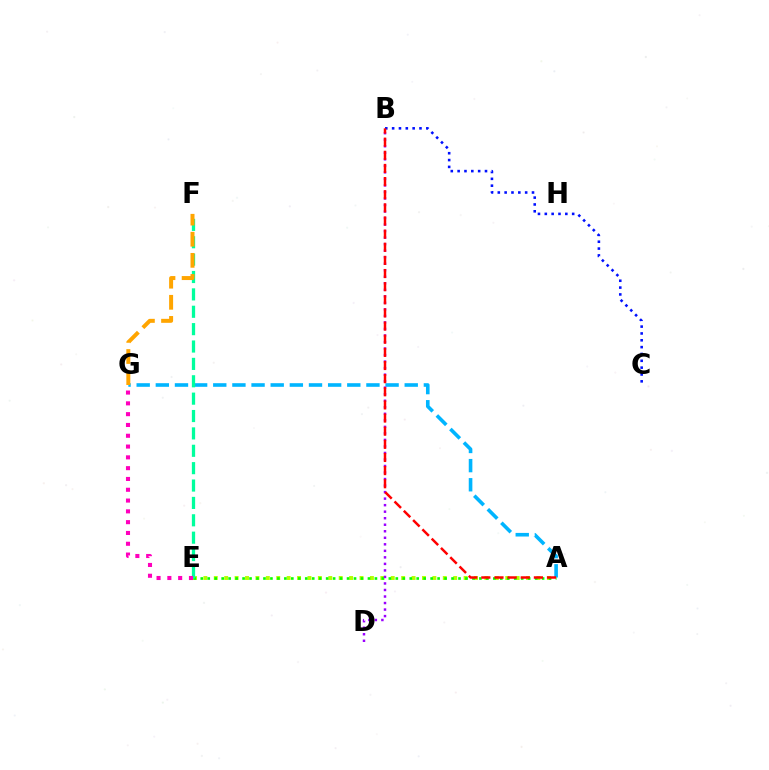{('A', 'E'): [{'color': '#b3ff00', 'line_style': 'dotted', 'thickness': 2.83}, {'color': '#08ff00', 'line_style': 'dotted', 'thickness': 1.89}], ('A', 'G'): [{'color': '#00b5ff', 'line_style': 'dashed', 'thickness': 2.6}], ('B', 'C'): [{'color': '#0010ff', 'line_style': 'dotted', 'thickness': 1.86}], ('E', 'F'): [{'color': '#00ff9d', 'line_style': 'dashed', 'thickness': 2.36}], ('B', 'D'): [{'color': '#9b00ff', 'line_style': 'dotted', 'thickness': 1.77}], ('E', 'G'): [{'color': '#ff00bd', 'line_style': 'dotted', 'thickness': 2.93}], ('A', 'B'): [{'color': '#ff0000', 'line_style': 'dashed', 'thickness': 1.78}], ('F', 'G'): [{'color': '#ffa500', 'line_style': 'dashed', 'thickness': 2.87}]}